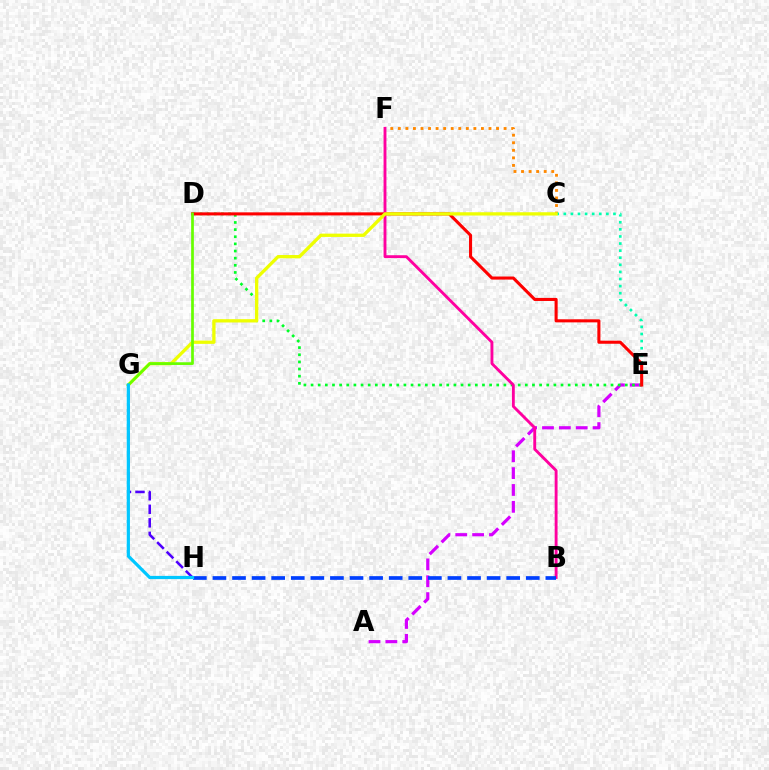{('C', 'F'): [{'color': '#ff8800', 'line_style': 'dotted', 'thickness': 2.05}], ('G', 'H'): [{'color': '#4f00ff', 'line_style': 'dashed', 'thickness': 1.84}, {'color': '#00c7ff', 'line_style': 'solid', 'thickness': 2.31}], ('A', 'E'): [{'color': '#d600ff', 'line_style': 'dashed', 'thickness': 2.29}], ('C', 'E'): [{'color': '#00ffaf', 'line_style': 'dotted', 'thickness': 1.93}], ('D', 'E'): [{'color': '#00ff27', 'line_style': 'dotted', 'thickness': 1.94}, {'color': '#ff0000', 'line_style': 'solid', 'thickness': 2.21}], ('B', 'F'): [{'color': '#ff00a0', 'line_style': 'solid', 'thickness': 2.07}], ('C', 'G'): [{'color': '#eeff00', 'line_style': 'solid', 'thickness': 2.37}], ('D', 'G'): [{'color': '#66ff00', 'line_style': 'solid', 'thickness': 1.95}], ('B', 'H'): [{'color': '#003fff', 'line_style': 'dashed', 'thickness': 2.66}]}